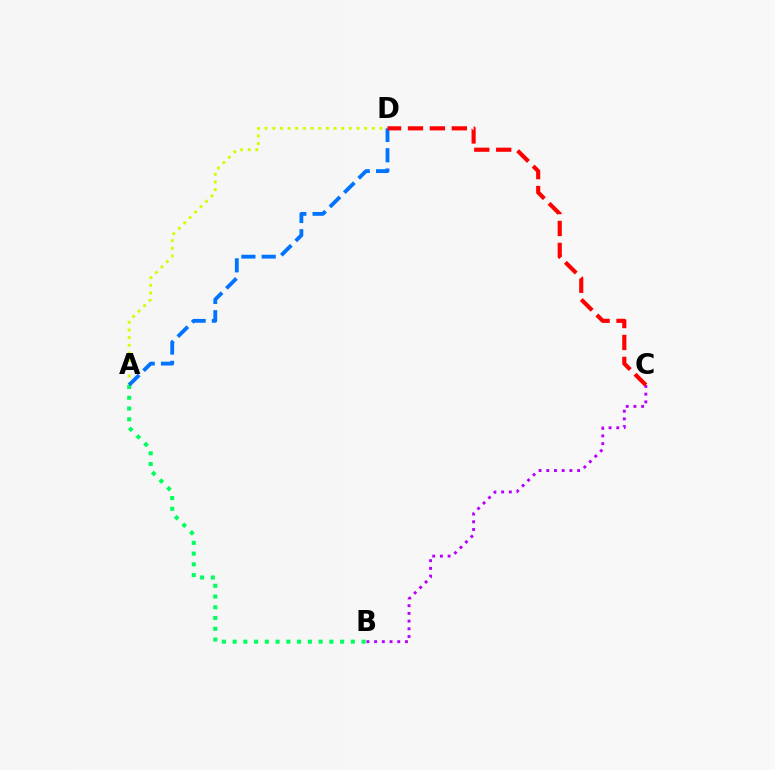{('A', 'B'): [{'color': '#00ff5c', 'line_style': 'dotted', 'thickness': 2.92}], ('A', 'D'): [{'color': '#d1ff00', 'line_style': 'dotted', 'thickness': 2.08}, {'color': '#0074ff', 'line_style': 'dashed', 'thickness': 2.75}], ('B', 'C'): [{'color': '#b900ff', 'line_style': 'dotted', 'thickness': 2.09}], ('C', 'D'): [{'color': '#ff0000', 'line_style': 'dashed', 'thickness': 2.98}]}